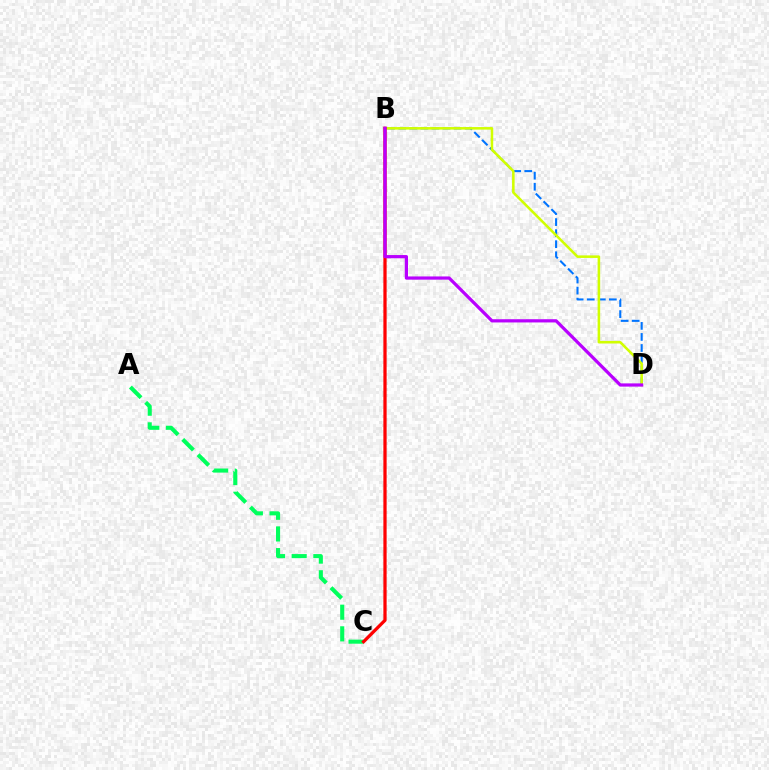{('B', 'D'): [{'color': '#0074ff', 'line_style': 'dashed', 'thickness': 1.5}, {'color': '#d1ff00', 'line_style': 'solid', 'thickness': 1.84}, {'color': '#b900ff', 'line_style': 'solid', 'thickness': 2.32}], ('A', 'C'): [{'color': '#00ff5c', 'line_style': 'dashed', 'thickness': 2.94}], ('B', 'C'): [{'color': '#ff0000', 'line_style': 'solid', 'thickness': 2.34}]}